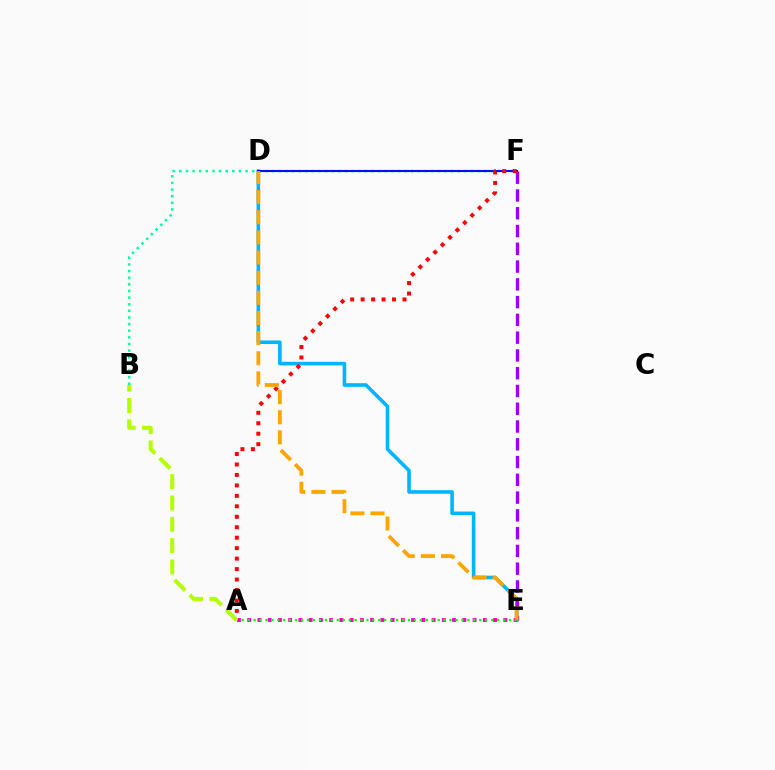{('B', 'F'): [{'color': '#00ff9d', 'line_style': 'dotted', 'thickness': 1.8}], ('D', 'E'): [{'color': '#00b5ff', 'line_style': 'solid', 'thickness': 2.58}, {'color': '#ffa500', 'line_style': 'dashed', 'thickness': 2.74}], ('D', 'F'): [{'color': '#0010ff', 'line_style': 'solid', 'thickness': 1.5}], ('E', 'F'): [{'color': '#9b00ff', 'line_style': 'dashed', 'thickness': 2.41}], ('A', 'E'): [{'color': '#ff00bd', 'line_style': 'dotted', 'thickness': 2.78}, {'color': '#08ff00', 'line_style': 'dotted', 'thickness': 1.61}], ('A', 'F'): [{'color': '#ff0000', 'line_style': 'dotted', 'thickness': 2.84}], ('A', 'B'): [{'color': '#b3ff00', 'line_style': 'dashed', 'thickness': 2.9}]}